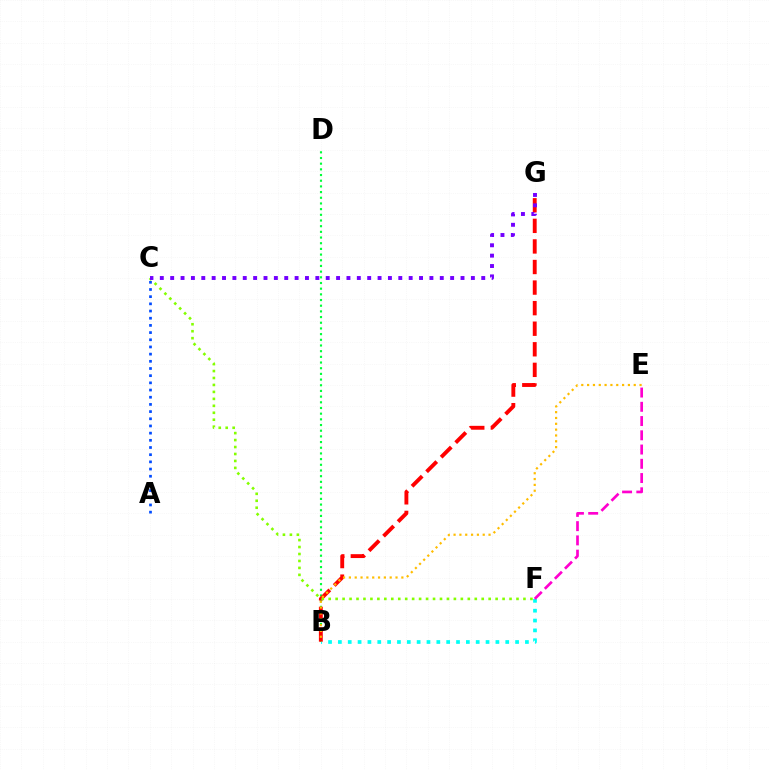{('A', 'C'): [{'color': '#004bff', 'line_style': 'dotted', 'thickness': 1.95}], ('B', 'D'): [{'color': '#00ff39', 'line_style': 'dotted', 'thickness': 1.54}], ('B', 'F'): [{'color': '#00fff6', 'line_style': 'dotted', 'thickness': 2.67}], ('B', 'G'): [{'color': '#ff0000', 'line_style': 'dashed', 'thickness': 2.79}], ('C', 'F'): [{'color': '#84ff00', 'line_style': 'dotted', 'thickness': 1.89}], ('C', 'G'): [{'color': '#7200ff', 'line_style': 'dotted', 'thickness': 2.82}], ('E', 'F'): [{'color': '#ff00cf', 'line_style': 'dashed', 'thickness': 1.94}], ('B', 'E'): [{'color': '#ffbd00', 'line_style': 'dotted', 'thickness': 1.58}]}